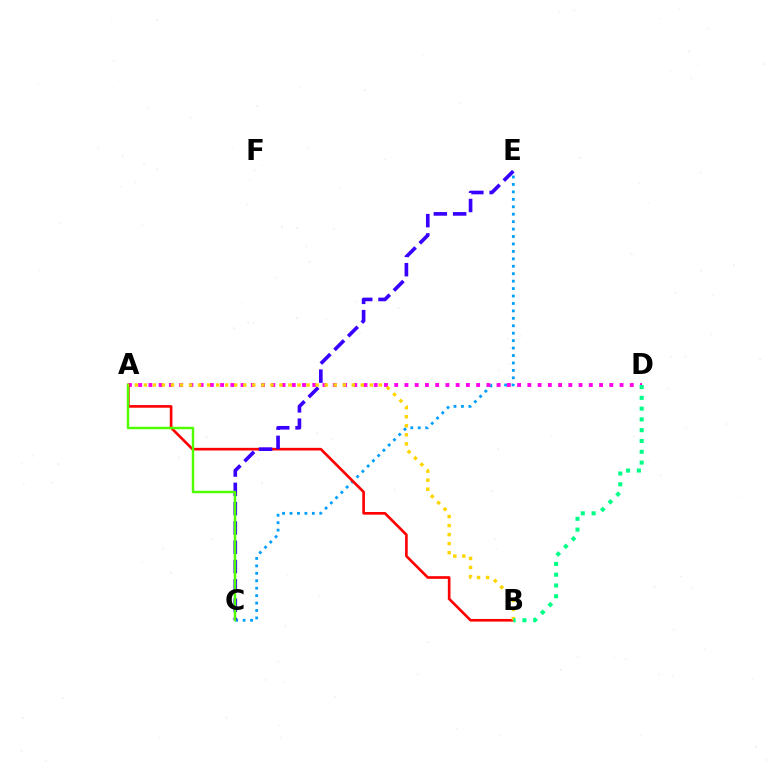{('C', 'E'): [{'color': '#009eff', 'line_style': 'dotted', 'thickness': 2.02}, {'color': '#3700ff', 'line_style': 'dashed', 'thickness': 2.62}], ('A', 'D'): [{'color': '#ff00ed', 'line_style': 'dotted', 'thickness': 2.78}], ('A', 'B'): [{'color': '#ff0000', 'line_style': 'solid', 'thickness': 1.91}, {'color': '#ffd500', 'line_style': 'dotted', 'thickness': 2.46}], ('A', 'C'): [{'color': '#4fff00', 'line_style': 'solid', 'thickness': 1.77}], ('B', 'D'): [{'color': '#00ff86', 'line_style': 'dotted', 'thickness': 2.93}]}